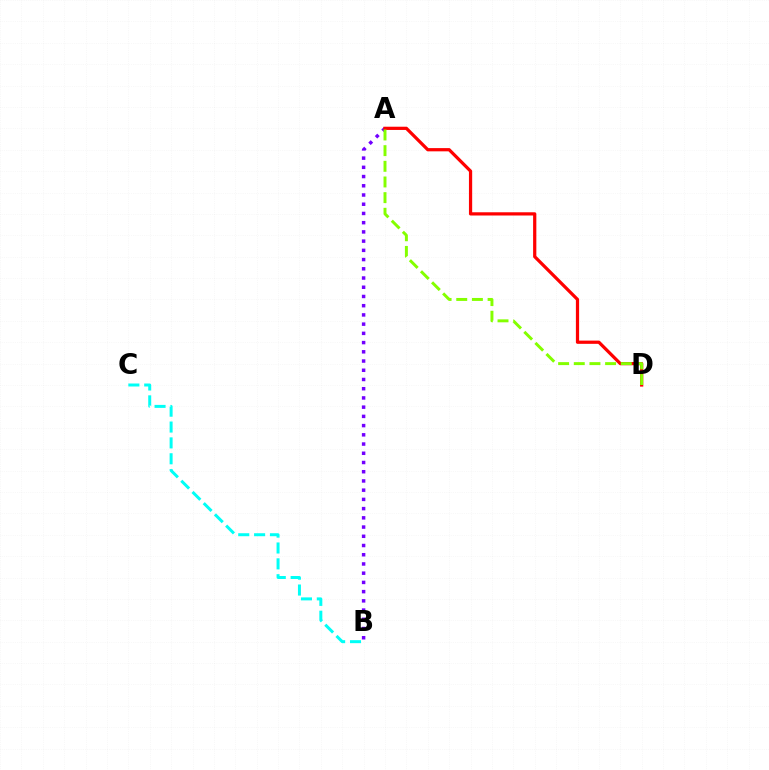{('A', 'B'): [{'color': '#7200ff', 'line_style': 'dotted', 'thickness': 2.51}], ('A', 'D'): [{'color': '#ff0000', 'line_style': 'solid', 'thickness': 2.33}, {'color': '#84ff00', 'line_style': 'dashed', 'thickness': 2.13}], ('B', 'C'): [{'color': '#00fff6', 'line_style': 'dashed', 'thickness': 2.15}]}